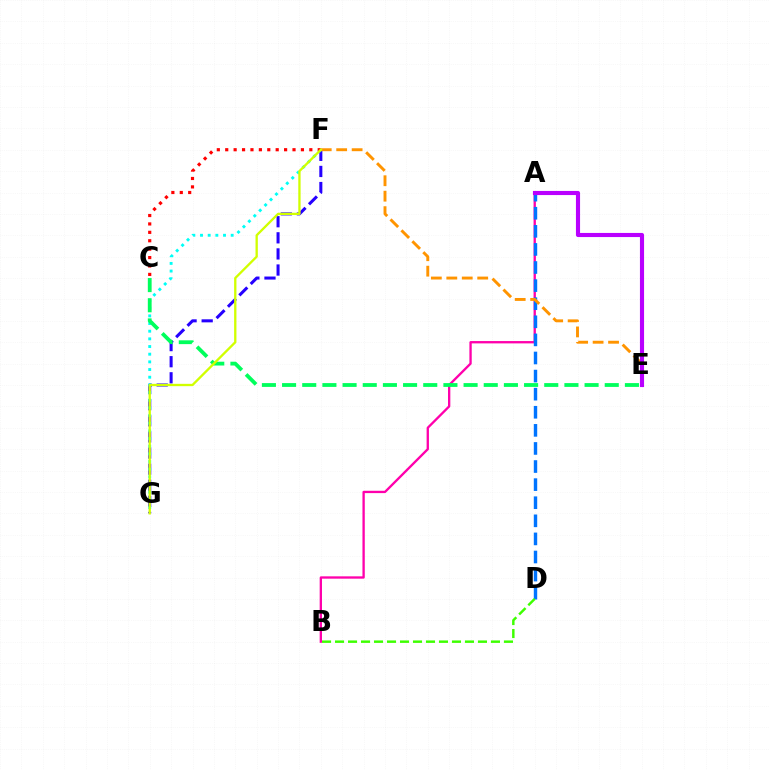{('F', 'G'): [{'color': '#2500ff', 'line_style': 'dashed', 'thickness': 2.19}, {'color': '#00fff6', 'line_style': 'dotted', 'thickness': 2.08}, {'color': '#d1ff00', 'line_style': 'solid', 'thickness': 1.67}], ('A', 'B'): [{'color': '#ff00ac', 'line_style': 'solid', 'thickness': 1.67}], ('A', 'D'): [{'color': '#0074ff', 'line_style': 'dashed', 'thickness': 2.46}], ('E', 'F'): [{'color': '#ff9400', 'line_style': 'dashed', 'thickness': 2.1}], ('C', 'E'): [{'color': '#00ff5c', 'line_style': 'dashed', 'thickness': 2.74}], ('A', 'E'): [{'color': '#b900ff', 'line_style': 'solid', 'thickness': 2.97}], ('B', 'D'): [{'color': '#3dff00', 'line_style': 'dashed', 'thickness': 1.77}], ('C', 'F'): [{'color': '#ff0000', 'line_style': 'dotted', 'thickness': 2.29}]}